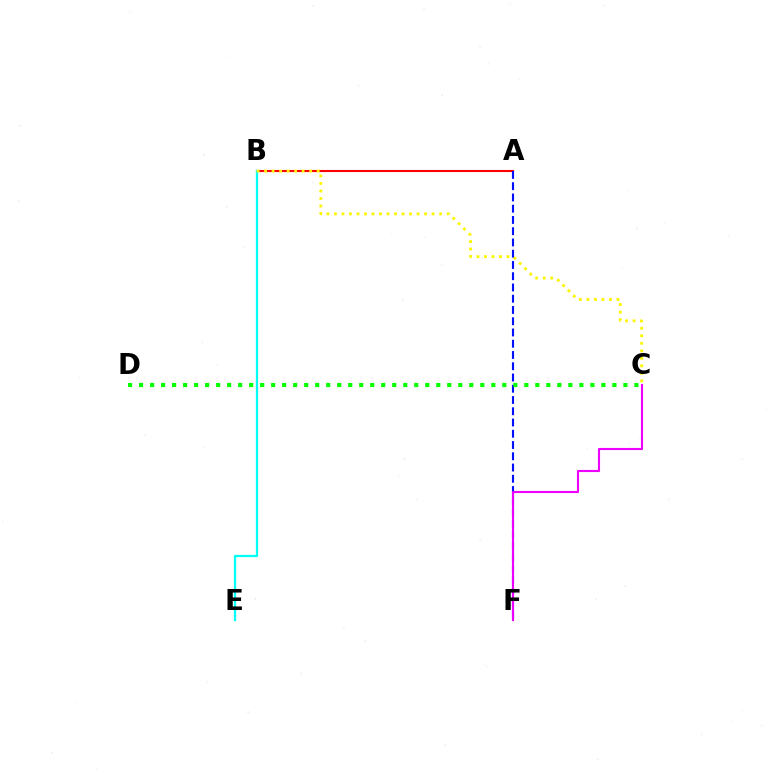{('A', 'B'): [{'color': '#ff0000', 'line_style': 'solid', 'thickness': 1.51}], ('B', 'E'): [{'color': '#00fff6', 'line_style': 'solid', 'thickness': 1.65}], ('A', 'F'): [{'color': '#0010ff', 'line_style': 'dashed', 'thickness': 1.53}], ('B', 'C'): [{'color': '#fcf500', 'line_style': 'dotted', 'thickness': 2.04}], ('C', 'F'): [{'color': '#ee00ff', 'line_style': 'solid', 'thickness': 1.52}], ('C', 'D'): [{'color': '#08ff00', 'line_style': 'dotted', 'thickness': 2.99}]}